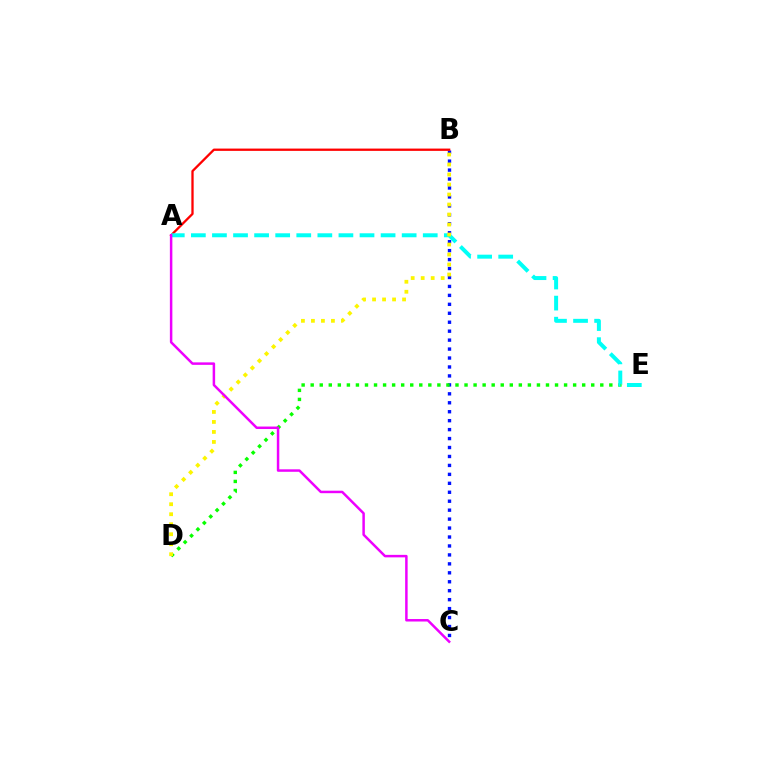{('B', 'C'): [{'color': '#0010ff', 'line_style': 'dotted', 'thickness': 2.43}], ('D', 'E'): [{'color': '#08ff00', 'line_style': 'dotted', 'thickness': 2.46}], ('A', 'B'): [{'color': '#ff0000', 'line_style': 'solid', 'thickness': 1.66}], ('A', 'E'): [{'color': '#00fff6', 'line_style': 'dashed', 'thickness': 2.86}], ('B', 'D'): [{'color': '#fcf500', 'line_style': 'dotted', 'thickness': 2.72}], ('A', 'C'): [{'color': '#ee00ff', 'line_style': 'solid', 'thickness': 1.79}]}